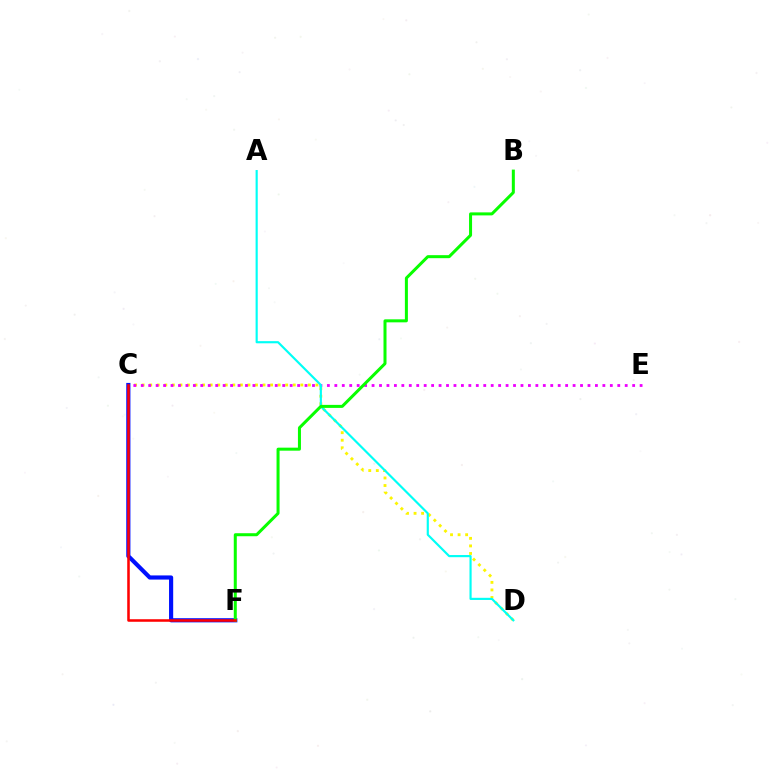{('C', 'D'): [{'color': '#fcf500', 'line_style': 'dotted', 'thickness': 2.05}], ('C', 'E'): [{'color': '#ee00ff', 'line_style': 'dotted', 'thickness': 2.02}], ('C', 'F'): [{'color': '#0010ff', 'line_style': 'solid', 'thickness': 2.99}, {'color': '#ff0000', 'line_style': 'solid', 'thickness': 1.83}], ('A', 'D'): [{'color': '#00fff6', 'line_style': 'solid', 'thickness': 1.56}], ('B', 'F'): [{'color': '#08ff00', 'line_style': 'solid', 'thickness': 2.17}]}